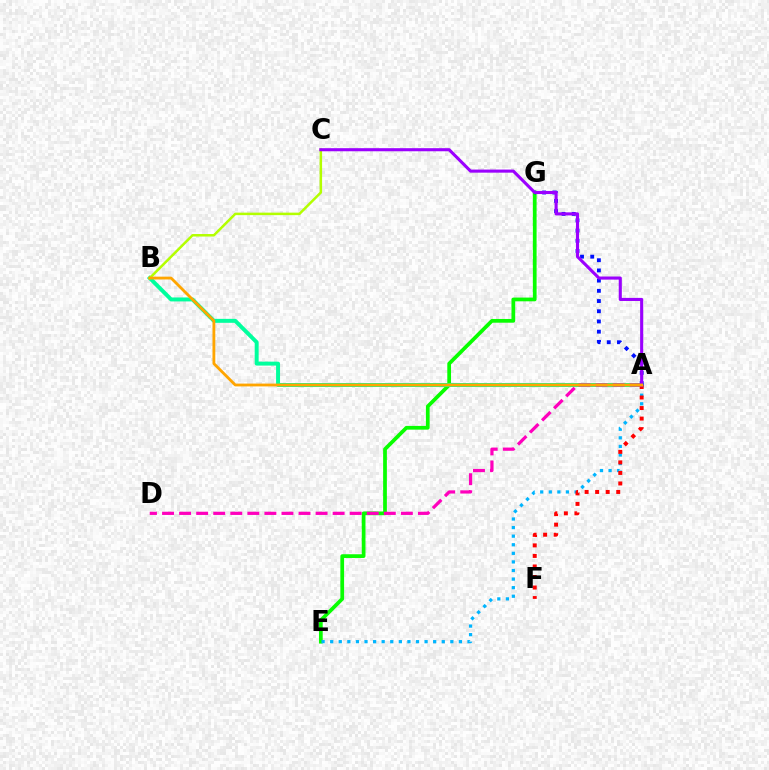{('E', 'G'): [{'color': '#08ff00', 'line_style': 'solid', 'thickness': 2.69}], ('A', 'B'): [{'color': '#00ff9d', 'line_style': 'solid', 'thickness': 2.85}, {'color': '#ffa500', 'line_style': 'solid', 'thickness': 2.03}], ('A', 'E'): [{'color': '#00b5ff', 'line_style': 'dotted', 'thickness': 2.33}], ('A', 'G'): [{'color': '#0010ff', 'line_style': 'dotted', 'thickness': 2.77}], ('A', 'F'): [{'color': '#ff0000', 'line_style': 'dotted', 'thickness': 2.86}], ('A', 'D'): [{'color': '#ff00bd', 'line_style': 'dashed', 'thickness': 2.32}], ('B', 'C'): [{'color': '#b3ff00', 'line_style': 'solid', 'thickness': 1.8}], ('A', 'C'): [{'color': '#9b00ff', 'line_style': 'solid', 'thickness': 2.22}]}